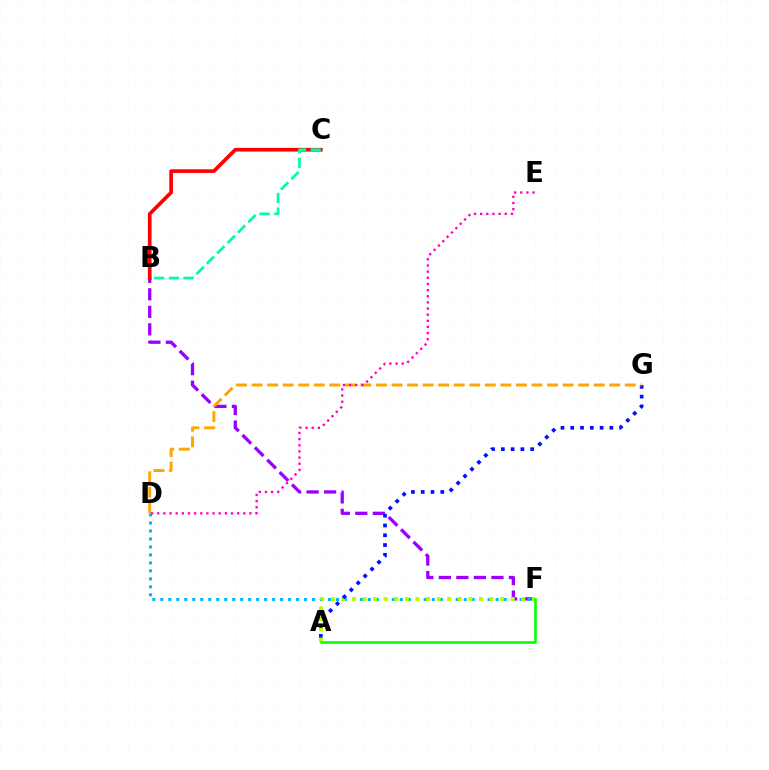{('B', 'F'): [{'color': '#9b00ff', 'line_style': 'dashed', 'thickness': 2.38}], ('D', 'F'): [{'color': '#00b5ff', 'line_style': 'dotted', 'thickness': 2.17}], ('B', 'C'): [{'color': '#ff0000', 'line_style': 'solid', 'thickness': 2.65}, {'color': '#00ff9d', 'line_style': 'dashed', 'thickness': 1.99}], ('A', 'F'): [{'color': '#b3ff00', 'line_style': 'dotted', 'thickness': 2.87}, {'color': '#08ff00', 'line_style': 'solid', 'thickness': 1.87}], ('A', 'G'): [{'color': '#0010ff', 'line_style': 'dotted', 'thickness': 2.66}], ('D', 'G'): [{'color': '#ffa500', 'line_style': 'dashed', 'thickness': 2.11}], ('D', 'E'): [{'color': '#ff00bd', 'line_style': 'dotted', 'thickness': 1.67}]}